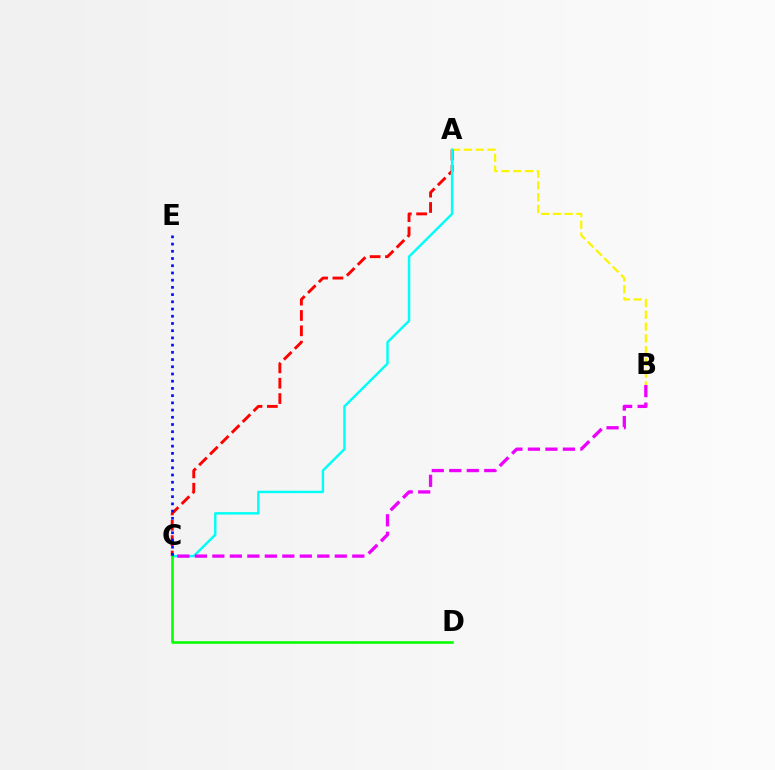{('A', 'B'): [{'color': '#fcf500', 'line_style': 'dashed', 'thickness': 1.6}], ('A', 'C'): [{'color': '#ff0000', 'line_style': 'dashed', 'thickness': 2.08}, {'color': '#00fff6', 'line_style': 'solid', 'thickness': 1.76}], ('B', 'C'): [{'color': '#ee00ff', 'line_style': 'dashed', 'thickness': 2.38}], ('C', 'D'): [{'color': '#08ff00', 'line_style': 'solid', 'thickness': 1.87}], ('C', 'E'): [{'color': '#0010ff', 'line_style': 'dotted', 'thickness': 1.96}]}